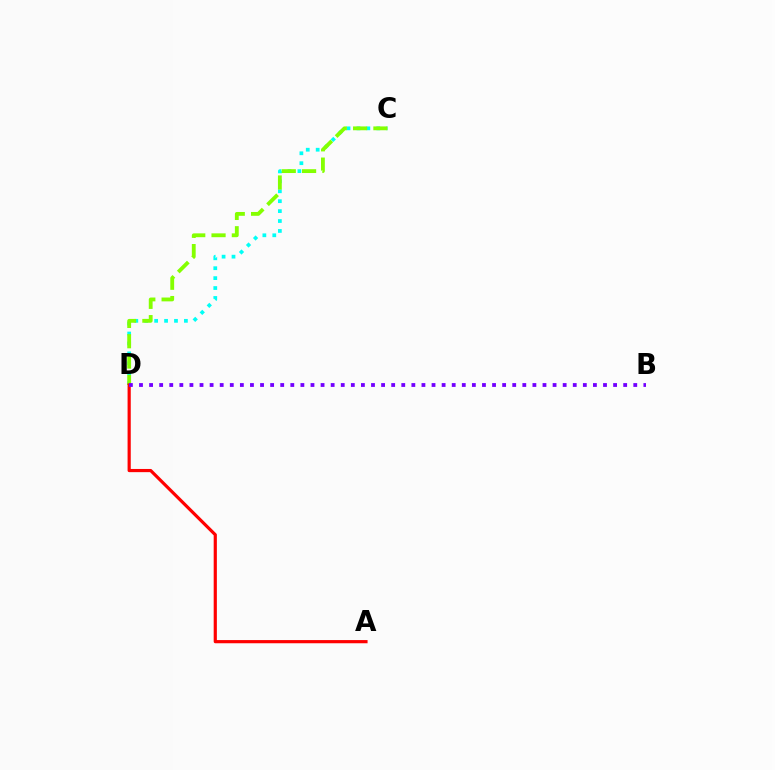{('C', 'D'): [{'color': '#00fff6', 'line_style': 'dotted', 'thickness': 2.7}, {'color': '#84ff00', 'line_style': 'dashed', 'thickness': 2.76}], ('A', 'D'): [{'color': '#ff0000', 'line_style': 'solid', 'thickness': 2.29}], ('B', 'D'): [{'color': '#7200ff', 'line_style': 'dotted', 'thickness': 2.74}]}